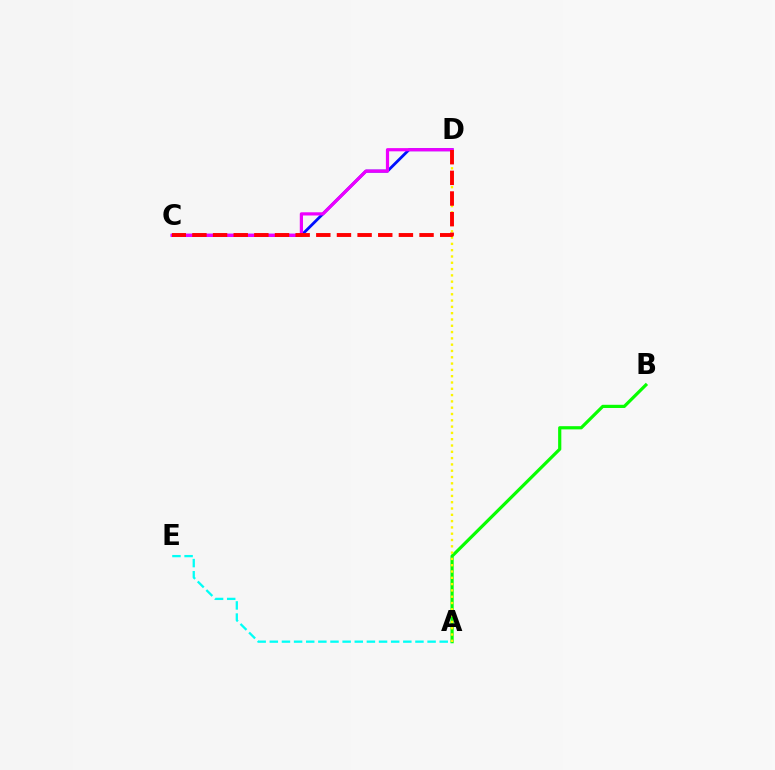{('A', 'B'): [{'color': '#08ff00', 'line_style': 'solid', 'thickness': 2.3}], ('A', 'E'): [{'color': '#00fff6', 'line_style': 'dashed', 'thickness': 1.65}], ('C', 'D'): [{'color': '#0010ff', 'line_style': 'solid', 'thickness': 2.02}, {'color': '#ee00ff', 'line_style': 'solid', 'thickness': 2.31}, {'color': '#ff0000', 'line_style': 'dashed', 'thickness': 2.81}], ('A', 'D'): [{'color': '#fcf500', 'line_style': 'dotted', 'thickness': 1.71}]}